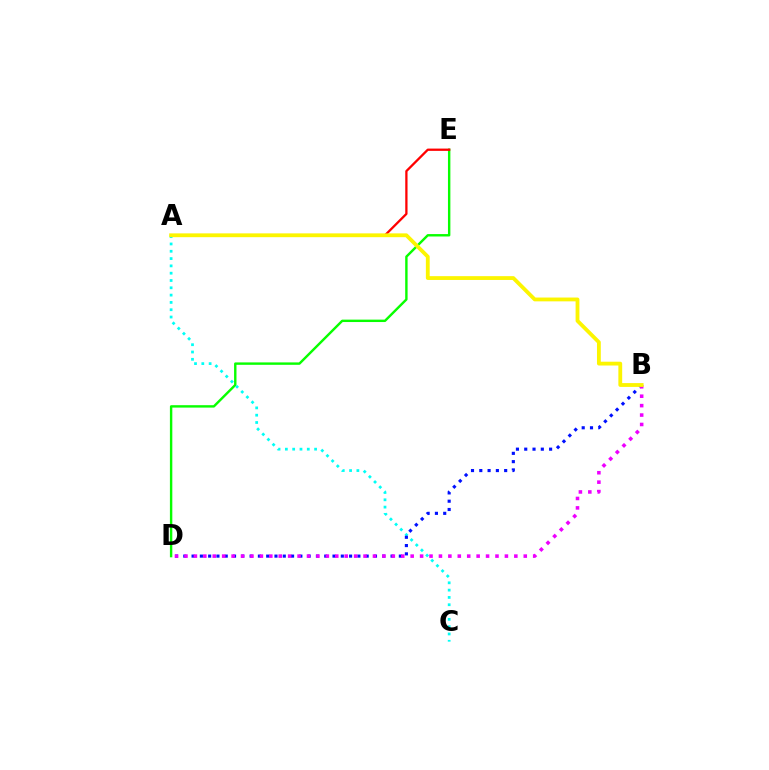{('D', 'E'): [{'color': '#08ff00', 'line_style': 'solid', 'thickness': 1.73}], ('A', 'C'): [{'color': '#00fff6', 'line_style': 'dotted', 'thickness': 1.99}], ('A', 'E'): [{'color': '#ff0000', 'line_style': 'solid', 'thickness': 1.65}], ('B', 'D'): [{'color': '#0010ff', 'line_style': 'dotted', 'thickness': 2.25}, {'color': '#ee00ff', 'line_style': 'dotted', 'thickness': 2.56}], ('A', 'B'): [{'color': '#fcf500', 'line_style': 'solid', 'thickness': 2.74}]}